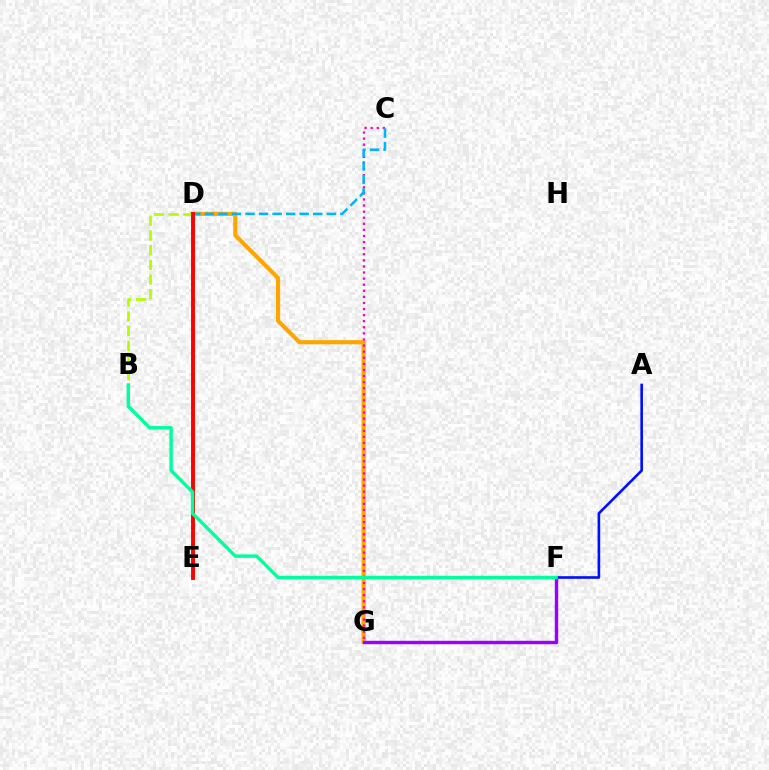{('A', 'F'): [{'color': '#0010ff', 'line_style': 'solid', 'thickness': 1.9}], ('D', 'G'): [{'color': '#ffa500', 'line_style': 'solid', 'thickness': 2.98}], ('C', 'G'): [{'color': '#ff00bd', 'line_style': 'dotted', 'thickness': 1.65}], ('D', 'E'): [{'color': '#08ff00', 'line_style': 'dotted', 'thickness': 2.22}, {'color': '#ff0000', 'line_style': 'solid', 'thickness': 2.81}], ('F', 'G'): [{'color': '#9b00ff', 'line_style': 'solid', 'thickness': 2.45}], ('C', 'D'): [{'color': '#00b5ff', 'line_style': 'dashed', 'thickness': 1.84}], ('B', 'D'): [{'color': '#b3ff00', 'line_style': 'dashed', 'thickness': 2.0}], ('B', 'F'): [{'color': '#00ff9d', 'line_style': 'solid', 'thickness': 2.47}]}